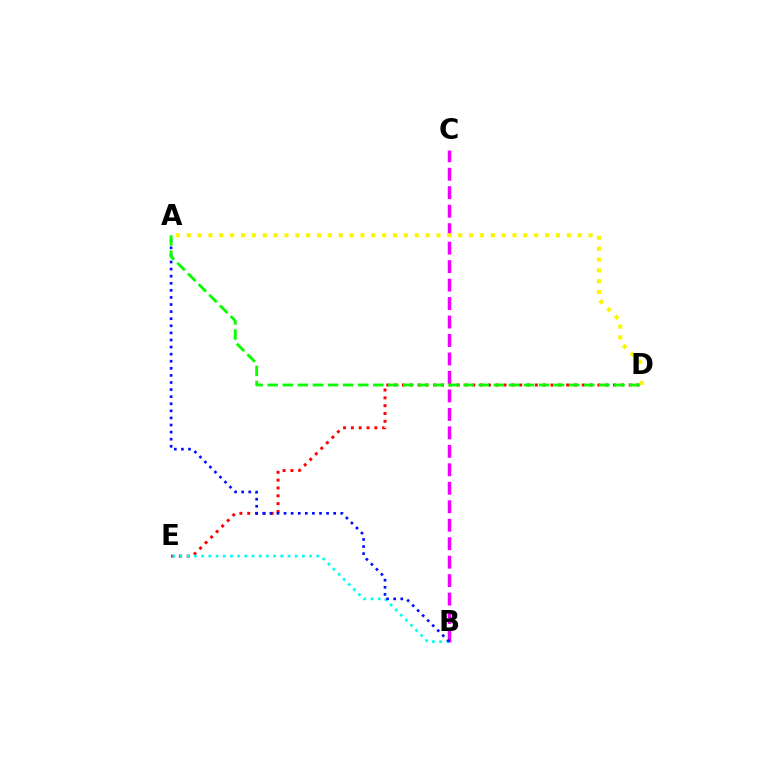{('B', 'C'): [{'color': '#ee00ff', 'line_style': 'dashed', 'thickness': 2.51}], ('D', 'E'): [{'color': '#ff0000', 'line_style': 'dotted', 'thickness': 2.12}], ('B', 'E'): [{'color': '#00fff6', 'line_style': 'dotted', 'thickness': 1.96}], ('A', 'B'): [{'color': '#0010ff', 'line_style': 'dotted', 'thickness': 1.93}], ('A', 'D'): [{'color': '#08ff00', 'line_style': 'dashed', 'thickness': 2.05}, {'color': '#fcf500', 'line_style': 'dotted', 'thickness': 2.95}]}